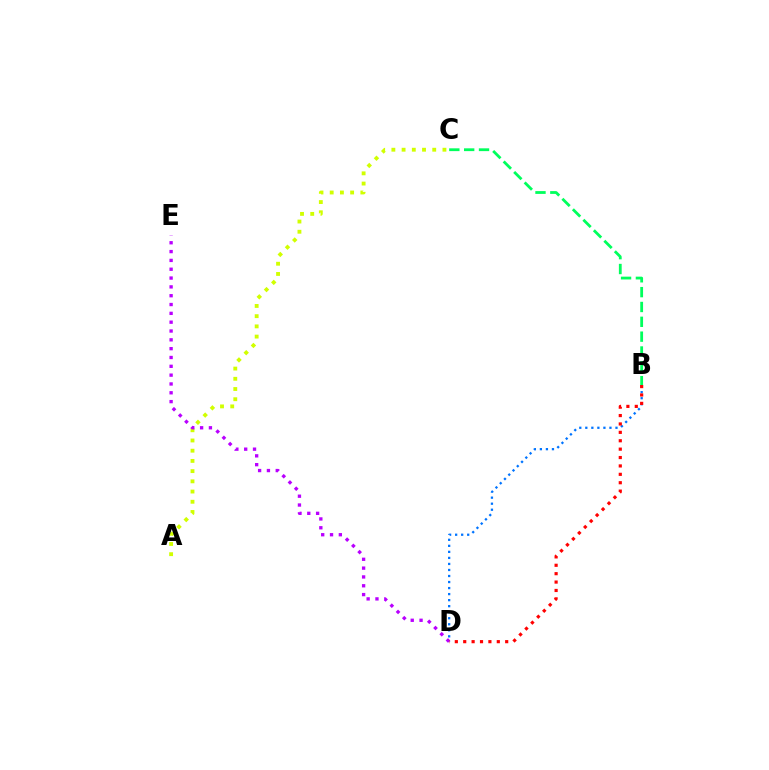{('B', 'D'): [{'color': '#0074ff', 'line_style': 'dotted', 'thickness': 1.64}, {'color': '#ff0000', 'line_style': 'dotted', 'thickness': 2.28}], ('A', 'C'): [{'color': '#d1ff00', 'line_style': 'dotted', 'thickness': 2.78}], ('D', 'E'): [{'color': '#b900ff', 'line_style': 'dotted', 'thickness': 2.4}], ('B', 'C'): [{'color': '#00ff5c', 'line_style': 'dashed', 'thickness': 2.02}]}